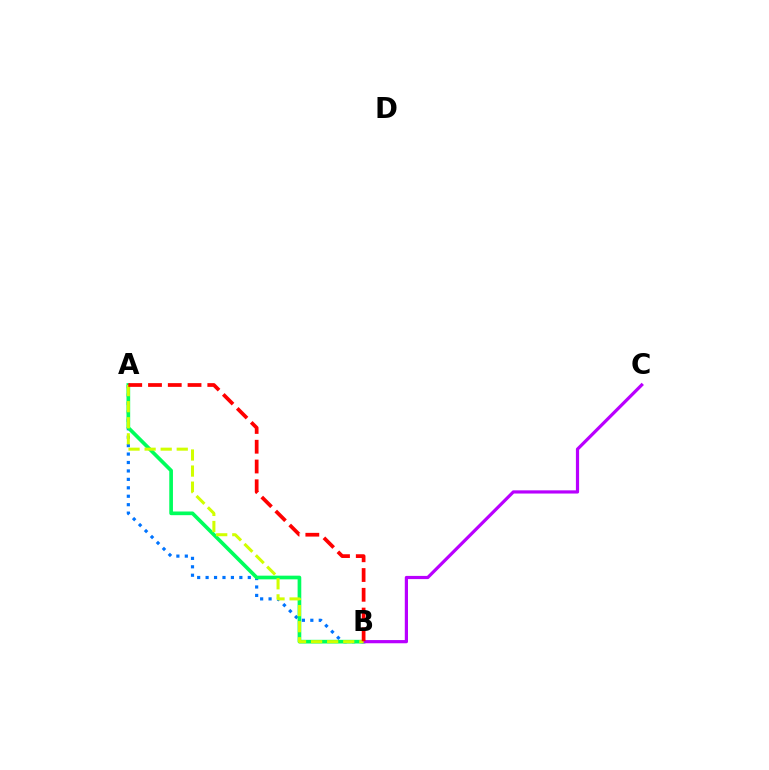{('A', 'B'): [{'color': '#0074ff', 'line_style': 'dotted', 'thickness': 2.29}, {'color': '#00ff5c', 'line_style': 'solid', 'thickness': 2.65}, {'color': '#d1ff00', 'line_style': 'dashed', 'thickness': 2.18}, {'color': '#ff0000', 'line_style': 'dashed', 'thickness': 2.68}], ('B', 'C'): [{'color': '#b900ff', 'line_style': 'solid', 'thickness': 2.3}]}